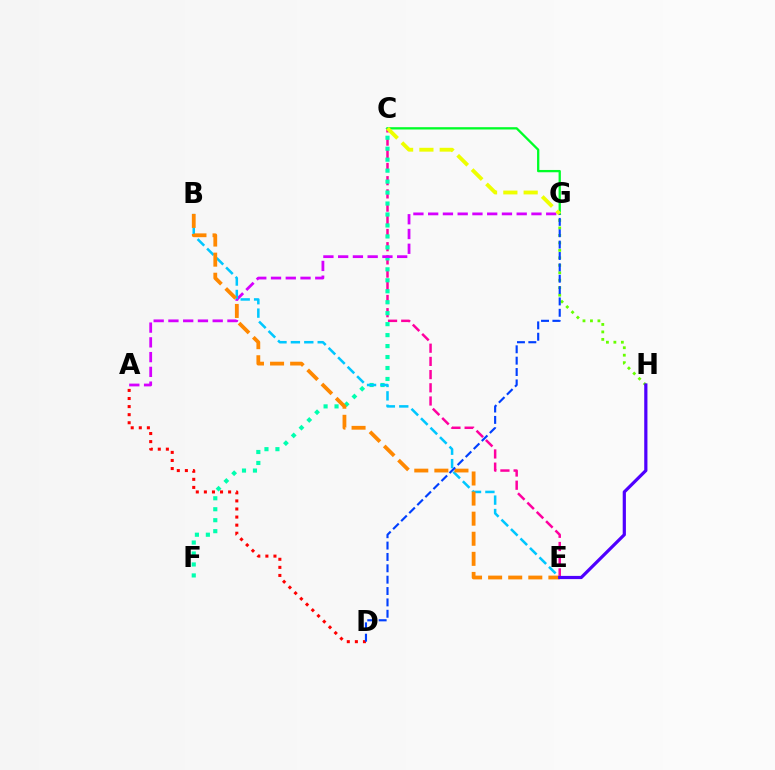{('A', 'D'): [{'color': '#ff0000', 'line_style': 'dotted', 'thickness': 2.19}], ('C', 'E'): [{'color': '#ff00a0', 'line_style': 'dashed', 'thickness': 1.79}], ('C', 'F'): [{'color': '#00ffaf', 'line_style': 'dotted', 'thickness': 2.98}], ('C', 'G'): [{'color': '#00ff27', 'line_style': 'solid', 'thickness': 1.66}, {'color': '#eeff00', 'line_style': 'dashed', 'thickness': 2.76}], ('A', 'G'): [{'color': '#d600ff', 'line_style': 'dashed', 'thickness': 2.0}], ('B', 'E'): [{'color': '#00c7ff', 'line_style': 'dashed', 'thickness': 1.82}, {'color': '#ff8800', 'line_style': 'dashed', 'thickness': 2.73}], ('G', 'H'): [{'color': '#66ff00', 'line_style': 'dotted', 'thickness': 2.03}], ('E', 'H'): [{'color': '#4f00ff', 'line_style': 'solid', 'thickness': 2.31}], ('D', 'G'): [{'color': '#003fff', 'line_style': 'dashed', 'thickness': 1.54}]}